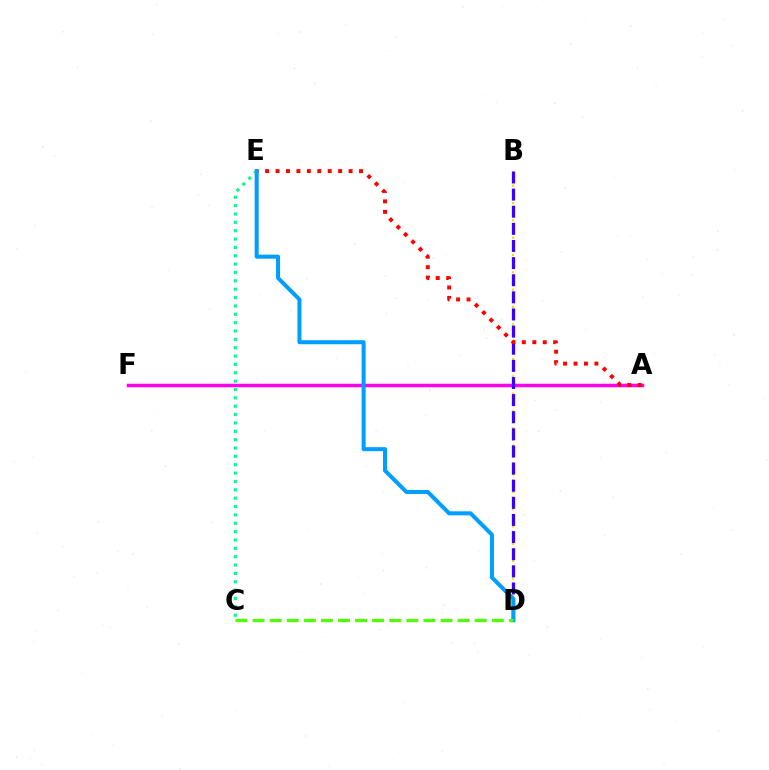{('B', 'D'): [{'color': '#ffd500', 'line_style': 'dotted', 'thickness': 1.57}, {'color': '#3700ff', 'line_style': 'dashed', 'thickness': 2.33}], ('A', 'F'): [{'color': '#ff00ed', 'line_style': 'solid', 'thickness': 2.51}], ('C', 'E'): [{'color': '#00ff86', 'line_style': 'dotted', 'thickness': 2.27}], ('A', 'E'): [{'color': '#ff0000', 'line_style': 'dotted', 'thickness': 2.84}], ('D', 'E'): [{'color': '#009eff', 'line_style': 'solid', 'thickness': 2.9}], ('C', 'D'): [{'color': '#4fff00', 'line_style': 'dashed', 'thickness': 2.32}]}